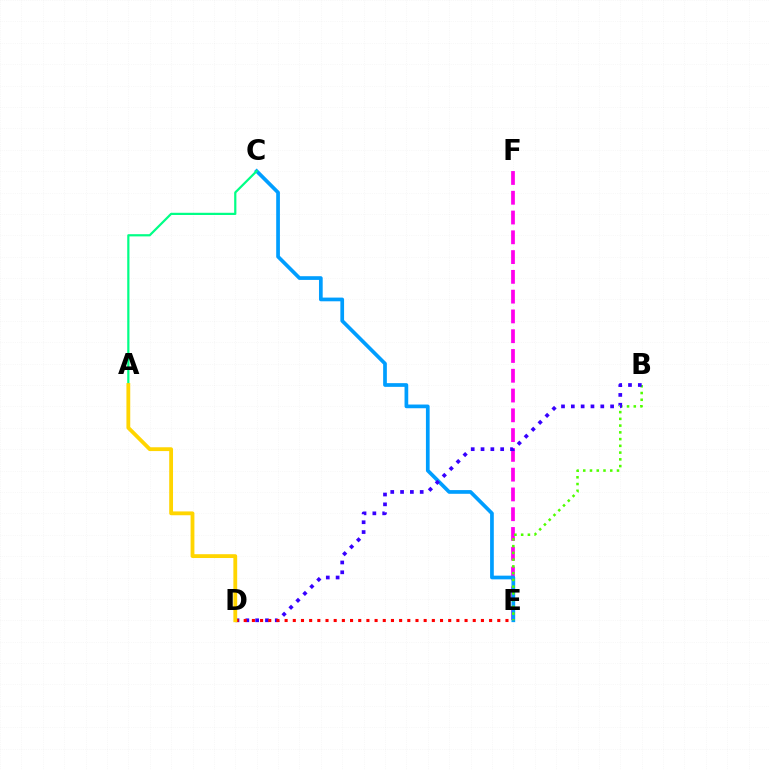{('E', 'F'): [{'color': '#ff00ed', 'line_style': 'dashed', 'thickness': 2.69}], ('C', 'E'): [{'color': '#009eff', 'line_style': 'solid', 'thickness': 2.67}], ('B', 'E'): [{'color': '#4fff00', 'line_style': 'dotted', 'thickness': 1.83}], ('B', 'D'): [{'color': '#3700ff', 'line_style': 'dotted', 'thickness': 2.67}], ('D', 'E'): [{'color': '#ff0000', 'line_style': 'dotted', 'thickness': 2.22}], ('A', 'C'): [{'color': '#00ff86', 'line_style': 'solid', 'thickness': 1.59}], ('A', 'D'): [{'color': '#ffd500', 'line_style': 'solid', 'thickness': 2.75}]}